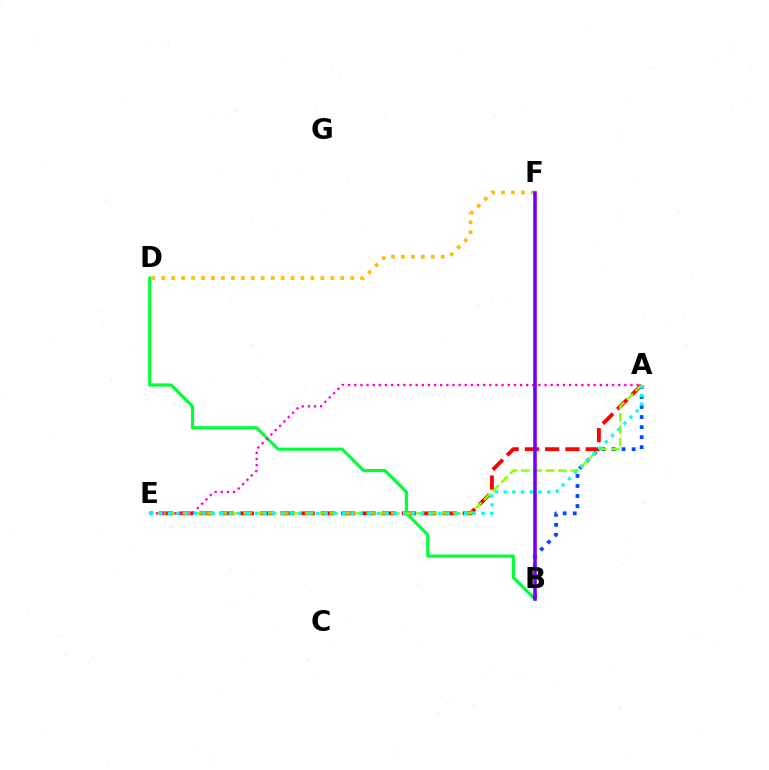{('A', 'E'): [{'color': '#ff0000', 'line_style': 'dashed', 'thickness': 2.75}, {'color': '#84ff00', 'line_style': 'dashed', 'thickness': 1.67}, {'color': '#ff00cf', 'line_style': 'dotted', 'thickness': 1.67}, {'color': '#00fff6', 'line_style': 'dotted', 'thickness': 2.37}], ('B', 'D'): [{'color': '#00ff39', 'line_style': 'solid', 'thickness': 2.26}], ('D', 'F'): [{'color': '#ffbd00', 'line_style': 'dotted', 'thickness': 2.7}], ('A', 'B'): [{'color': '#004bff', 'line_style': 'dotted', 'thickness': 2.73}], ('B', 'F'): [{'color': '#7200ff', 'line_style': 'solid', 'thickness': 2.57}]}